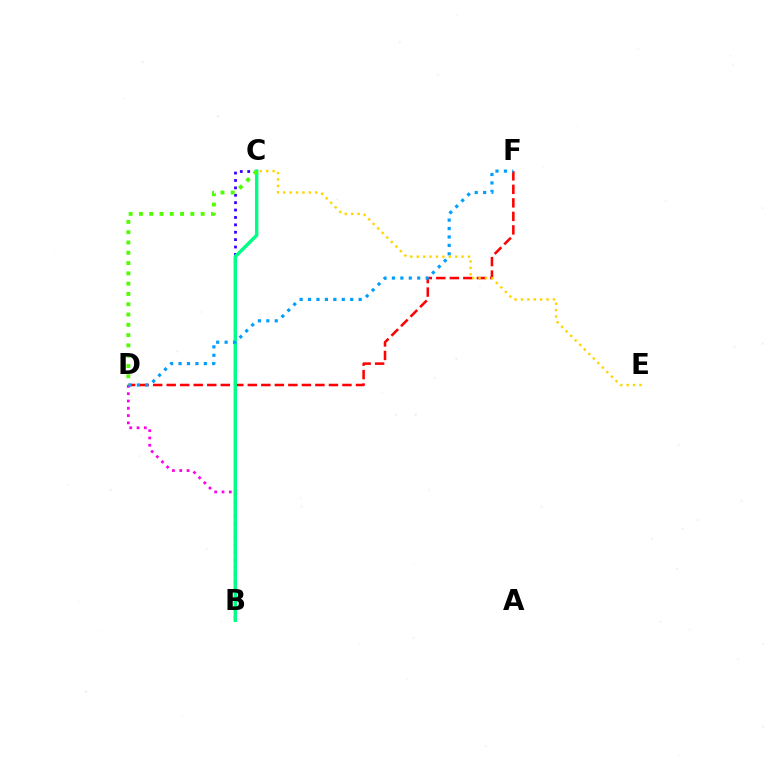{('D', 'F'): [{'color': '#ff0000', 'line_style': 'dashed', 'thickness': 1.84}, {'color': '#009eff', 'line_style': 'dotted', 'thickness': 2.29}], ('B', 'D'): [{'color': '#ff00ed', 'line_style': 'dotted', 'thickness': 1.98}], ('B', 'C'): [{'color': '#3700ff', 'line_style': 'dotted', 'thickness': 2.01}, {'color': '#00ff86', 'line_style': 'solid', 'thickness': 2.48}], ('C', 'E'): [{'color': '#ffd500', 'line_style': 'dotted', 'thickness': 1.74}], ('C', 'D'): [{'color': '#4fff00', 'line_style': 'dotted', 'thickness': 2.8}]}